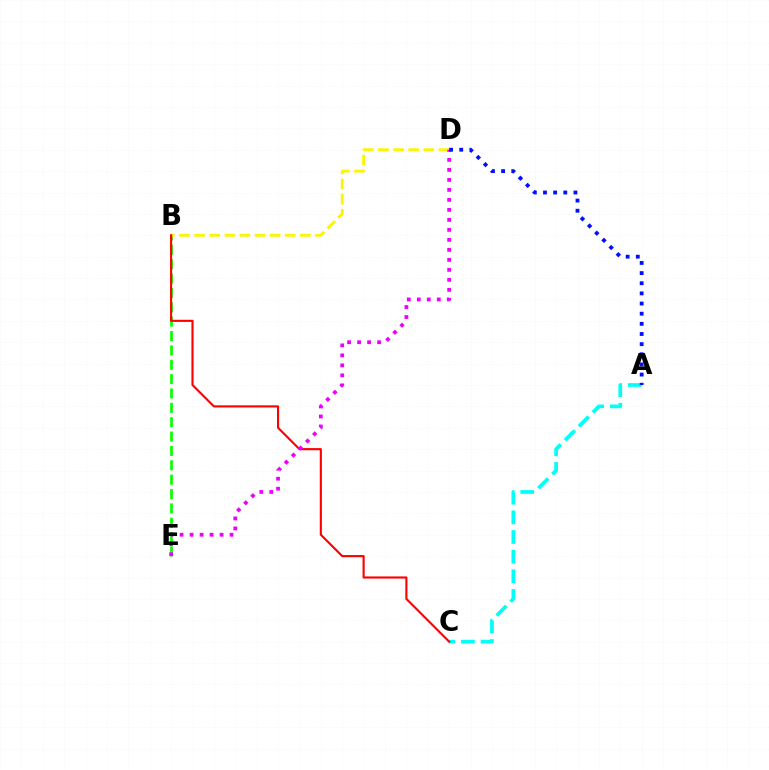{('B', 'E'): [{'color': '#08ff00', 'line_style': 'dashed', 'thickness': 1.95}], ('B', 'D'): [{'color': '#fcf500', 'line_style': 'dashed', 'thickness': 2.05}], ('A', 'C'): [{'color': '#00fff6', 'line_style': 'dashed', 'thickness': 2.67}], ('B', 'C'): [{'color': '#ff0000', 'line_style': 'solid', 'thickness': 1.53}], ('D', 'E'): [{'color': '#ee00ff', 'line_style': 'dotted', 'thickness': 2.72}], ('A', 'D'): [{'color': '#0010ff', 'line_style': 'dotted', 'thickness': 2.76}]}